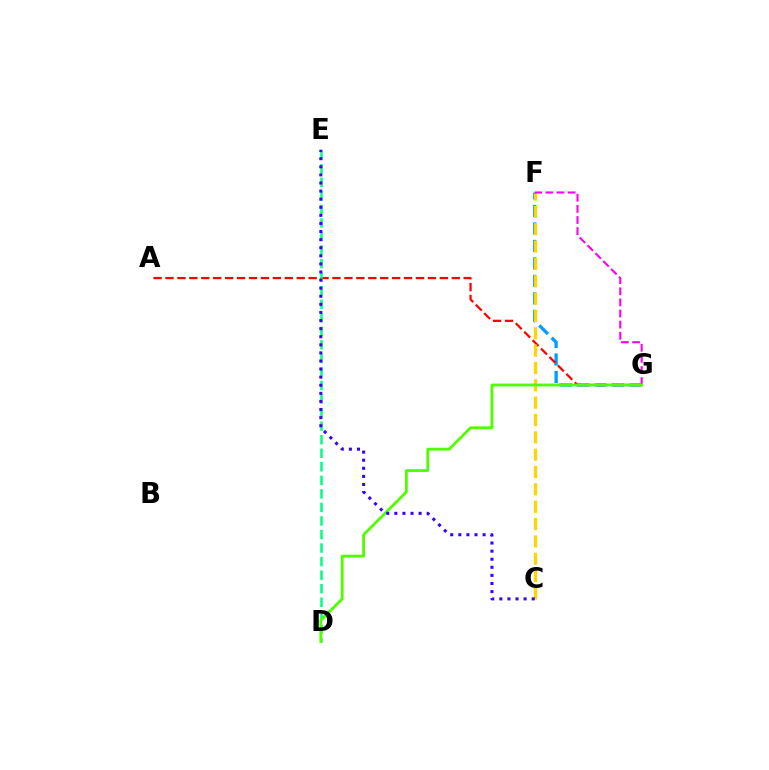{('F', 'G'): [{'color': '#009eff', 'line_style': 'dashed', 'thickness': 2.38}, {'color': '#ff00ed', 'line_style': 'dashed', 'thickness': 1.51}], ('A', 'G'): [{'color': '#ff0000', 'line_style': 'dashed', 'thickness': 1.62}], ('D', 'E'): [{'color': '#00ff86', 'line_style': 'dashed', 'thickness': 1.84}], ('C', 'F'): [{'color': '#ffd500', 'line_style': 'dashed', 'thickness': 2.36}], ('D', 'G'): [{'color': '#4fff00', 'line_style': 'solid', 'thickness': 2.02}], ('C', 'E'): [{'color': '#3700ff', 'line_style': 'dotted', 'thickness': 2.2}]}